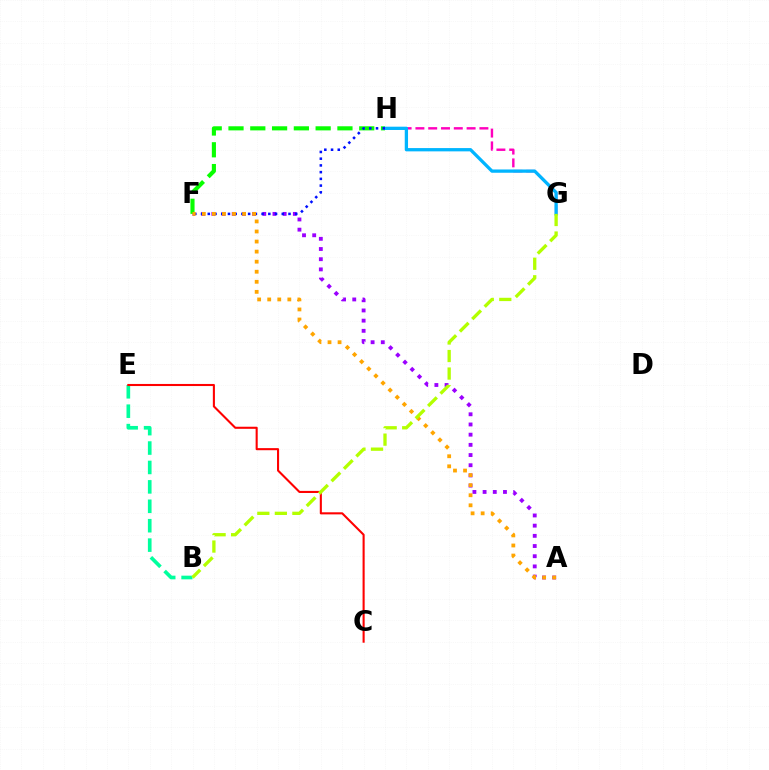{('A', 'F'): [{'color': '#9b00ff', 'line_style': 'dotted', 'thickness': 2.77}, {'color': '#ffa500', 'line_style': 'dotted', 'thickness': 2.73}], ('B', 'E'): [{'color': '#00ff9d', 'line_style': 'dashed', 'thickness': 2.64}], ('G', 'H'): [{'color': '#ff00bd', 'line_style': 'dashed', 'thickness': 1.74}, {'color': '#00b5ff', 'line_style': 'solid', 'thickness': 2.36}], ('F', 'H'): [{'color': '#08ff00', 'line_style': 'dashed', 'thickness': 2.96}, {'color': '#0010ff', 'line_style': 'dotted', 'thickness': 1.83}], ('C', 'E'): [{'color': '#ff0000', 'line_style': 'solid', 'thickness': 1.5}], ('B', 'G'): [{'color': '#b3ff00', 'line_style': 'dashed', 'thickness': 2.38}]}